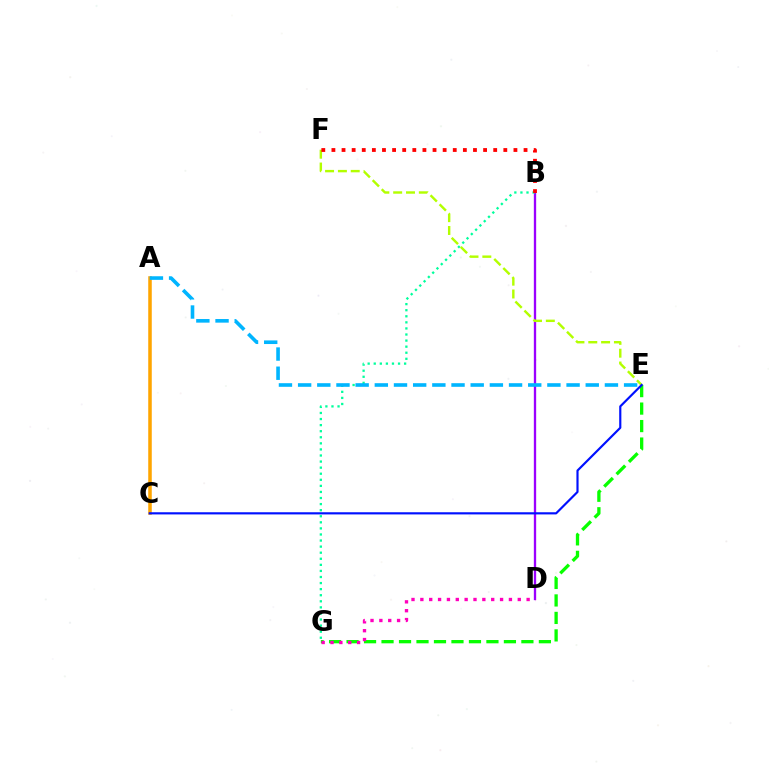{('A', 'C'): [{'color': '#ffa500', 'line_style': 'solid', 'thickness': 2.54}], ('B', 'D'): [{'color': '#9b00ff', 'line_style': 'solid', 'thickness': 1.67}], ('B', 'G'): [{'color': '#00ff9d', 'line_style': 'dotted', 'thickness': 1.65}], ('E', 'G'): [{'color': '#08ff00', 'line_style': 'dashed', 'thickness': 2.38}], ('D', 'G'): [{'color': '#ff00bd', 'line_style': 'dotted', 'thickness': 2.41}], ('E', 'F'): [{'color': '#b3ff00', 'line_style': 'dashed', 'thickness': 1.74}], ('A', 'E'): [{'color': '#00b5ff', 'line_style': 'dashed', 'thickness': 2.6}], ('B', 'F'): [{'color': '#ff0000', 'line_style': 'dotted', 'thickness': 2.75}], ('C', 'E'): [{'color': '#0010ff', 'line_style': 'solid', 'thickness': 1.56}]}